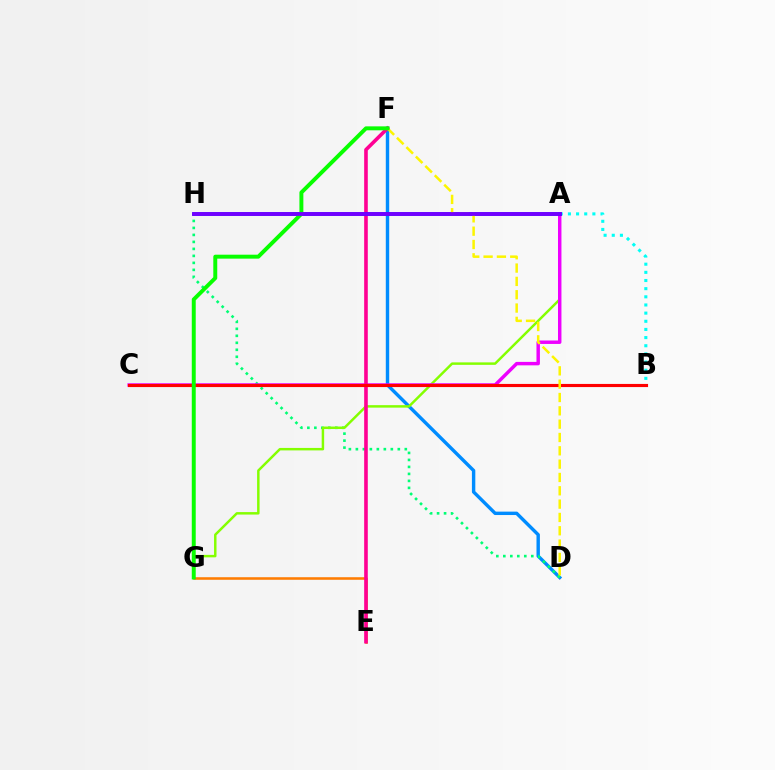{('D', 'F'): [{'color': '#008cff', 'line_style': 'solid', 'thickness': 2.45}, {'color': '#fcf500', 'line_style': 'dashed', 'thickness': 1.81}], ('E', 'G'): [{'color': '#ff7c00', 'line_style': 'solid', 'thickness': 1.84}], ('A', 'B'): [{'color': '#00fff6', 'line_style': 'dotted', 'thickness': 2.22}], ('D', 'H'): [{'color': '#00ff74', 'line_style': 'dotted', 'thickness': 1.9}], ('A', 'G'): [{'color': '#84ff00', 'line_style': 'solid', 'thickness': 1.78}], ('A', 'C'): [{'color': '#ee00ff', 'line_style': 'solid', 'thickness': 2.48}], ('E', 'F'): [{'color': '#ff0094', 'line_style': 'solid', 'thickness': 2.61}], ('A', 'H'): [{'color': '#0010ff', 'line_style': 'solid', 'thickness': 2.54}, {'color': '#7200ff', 'line_style': 'solid', 'thickness': 2.71}], ('B', 'C'): [{'color': '#ff0000', 'line_style': 'solid', 'thickness': 2.26}], ('F', 'G'): [{'color': '#08ff00', 'line_style': 'solid', 'thickness': 2.84}]}